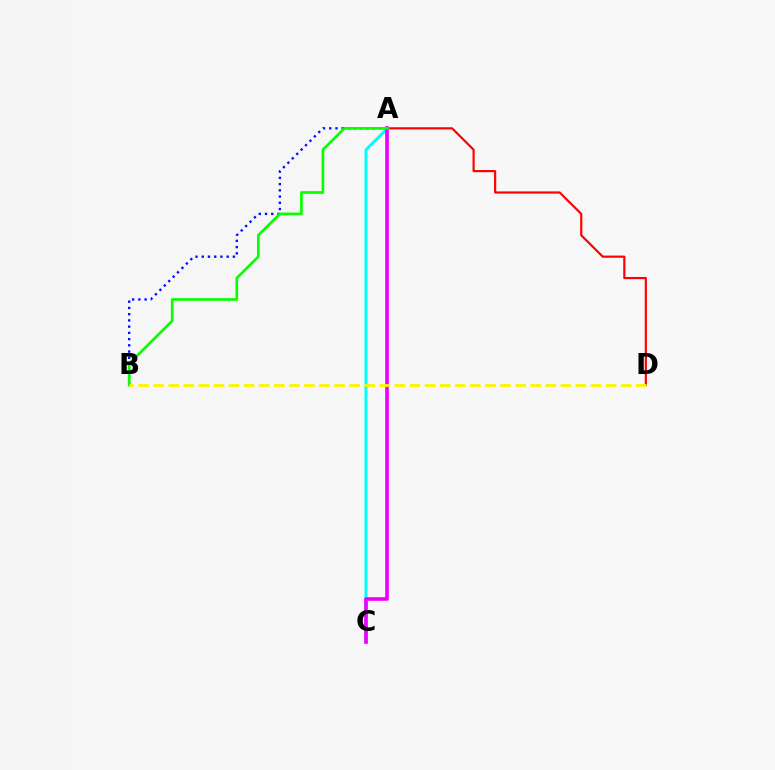{('A', 'B'): [{'color': '#0010ff', 'line_style': 'dotted', 'thickness': 1.69}, {'color': '#08ff00', 'line_style': 'solid', 'thickness': 1.94}], ('A', 'D'): [{'color': '#ff0000', 'line_style': 'solid', 'thickness': 1.57}], ('A', 'C'): [{'color': '#00fff6', 'line_style': 'solid', 'thickness': 2.12}, {'color': '#ee00ff', 'line_style': 'solid', 'thickness': 2.63}], ('B', 'D'): [{'color': '#fcf500', 'line_style': 'dashed', 'thickness': 2.05}]}